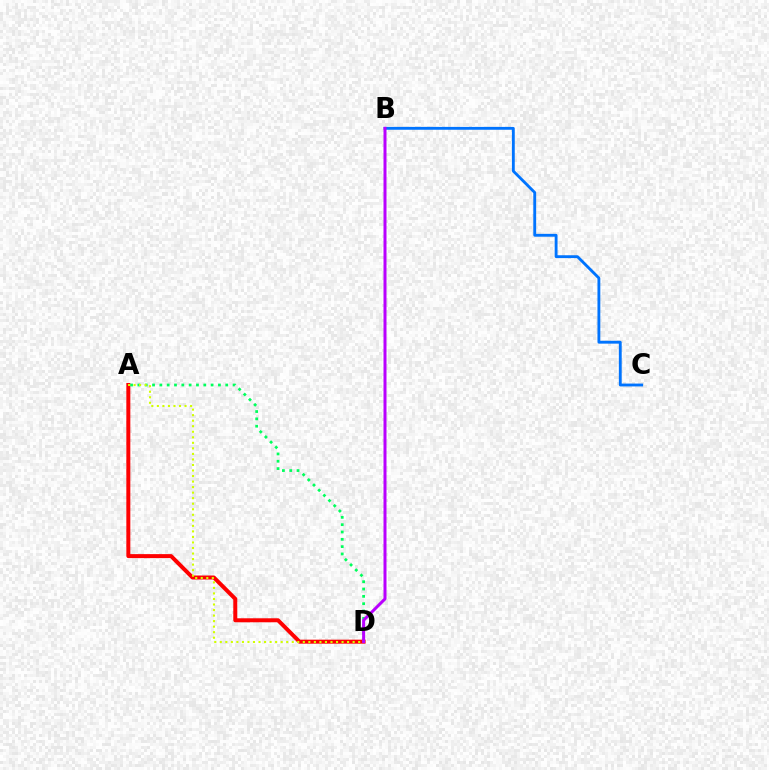{('B', 'C'): [{'color': '#0074ff', 'line_style': 'solid', 'thickness': 2.05}], ('A', 'D'): [{'color': '#ff0000', 'line_style': 'solid', 'thickness': 2.87}, {'color': '#00ff5c', 'line_style': 'dotted', 'thickness': 1.99}, {'color': '#d1ff00', 'line_style': 'dotted', 'thickness': 1.5}], ('B', 'D'): [{'color': '#b900ff', 'line_style': 'solid', 'thickness': 2.16}]}